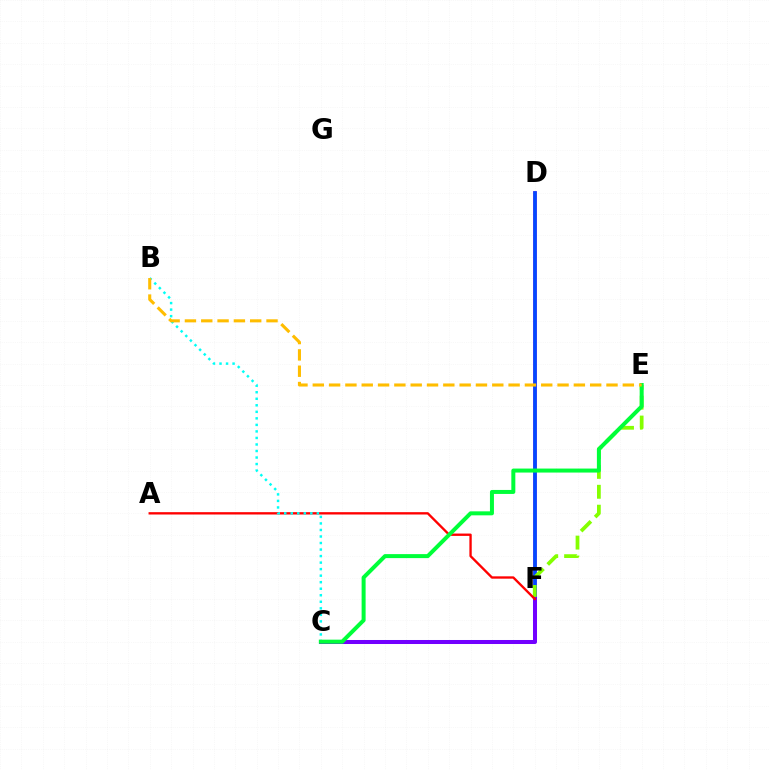{('D', 'F'): [{'color': '#ff00cf', 'line_style': 'solid', 'thickness': 2.55}, {'color': '#004bff', 'line_style': 'solid', 'thickness': 2.65}], ('E', 'F'): [{'color': '#84ff00', 'line_style': 'dashed', 'thickness': 2.7}], ('C', 'F'): [{'color': '#7200ff', 'line_style': 'solid', 'thickness': 2.89}], ('A', 'F'): [{'color': '#ff0000', 'line_style': 'solid', 'thickness': 1.68}], ('B', 'C'): [{'color': '#00fff6', 'line_style': 'dotted', 'thickness': 1.77}], ('C', 'E'): [{'color': '#00ff39', 'line_style': 'solid', 'thickness': 2.88}], ('B', 'E'): [{'color': '#ffbd00', 'line_style': 'dashed', 'thickness': 2.22}]}